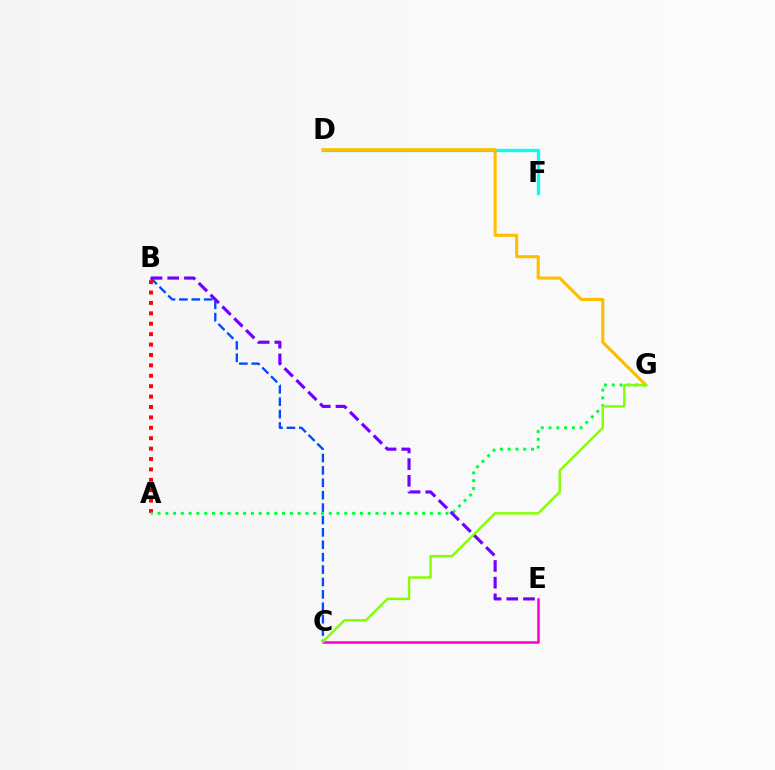{('B', 'C'): [{'color': '#004bff', 'line_style': 'dashed', 'thickness': 1.68}], ('A', 'B'): [{'color': '#ff0000', 'line_style': 'dotted', 'thickness': 2.83}], ('A', 'G'): [{'color': '#00ff39', 'line_style': 'dotted', 'thickness': 2.11}], ('D', 'F'): [{'color': '#00fff6', 'line_style': 'solid', 'thickness': 2.37}], ('C', 'E'): [{'color': '#ff00cf', 'line_style': 'solid', 'thickness': 1.85}], ('D', 'G'): [{'color': '#ffbd00', 'line_style': 'solid', 'thickness': 2.22}], ('C', 'G'): [{'color': '#84ff00', 'line_style': 'solid', 'thickness': 1.74}], ('B', 'E'): [{'color': '#7200ff', 'line_style': 'dashed', 'thickness': 2.27}]}